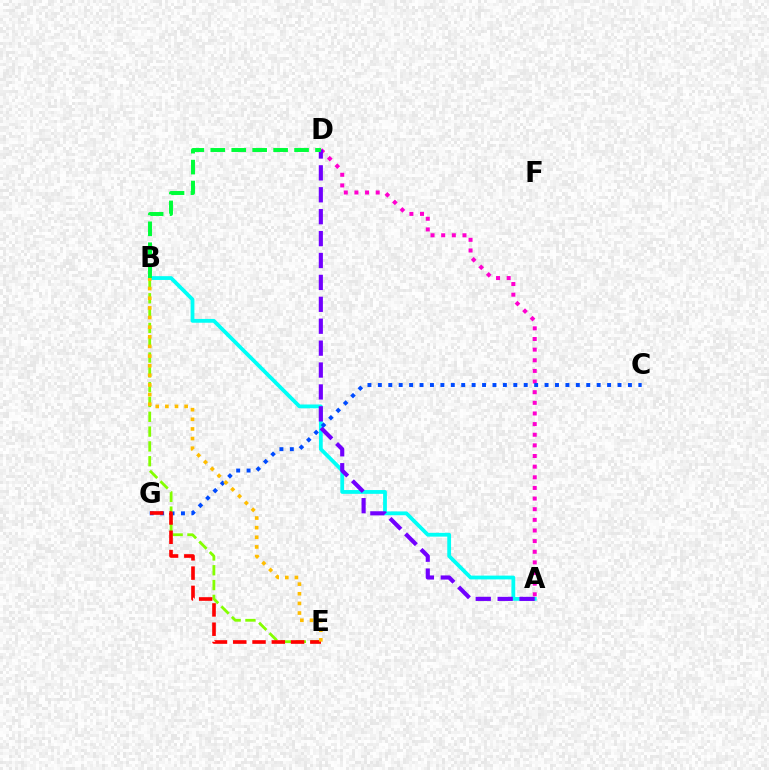{('A', 'B'): [{'color': '#00fff6', 'line_style': 'solid', 'thickness': 2.73}], ('A', 'D'): [{'color': '#ff00cf', 'line_style': 'dotted', 'thickness': 2.89}, {'color': '#7200ff', 'line_style': 'dashed', 'thickness': 2.98}], ('B', 'D'): [{'color': '#00ff39', 'line_style': 'dashed', 'thickness': 2.84}], ('C', 'G'): [{'color': '#004bff', 'line_style': 'dotted', 'thickness': 2.83}], ('B', 'E'): [{'color': '#84ff00', 'line_style': 'dashed', 'thickness': 2.01}, {'color': '#ffbd00', 'line_style': 'dotted', 'thickness': 2.62}], ('E', 'G'): [{'color': '#ff0000', 'line_style': 'dashed', 'thickness': 2.62}]}